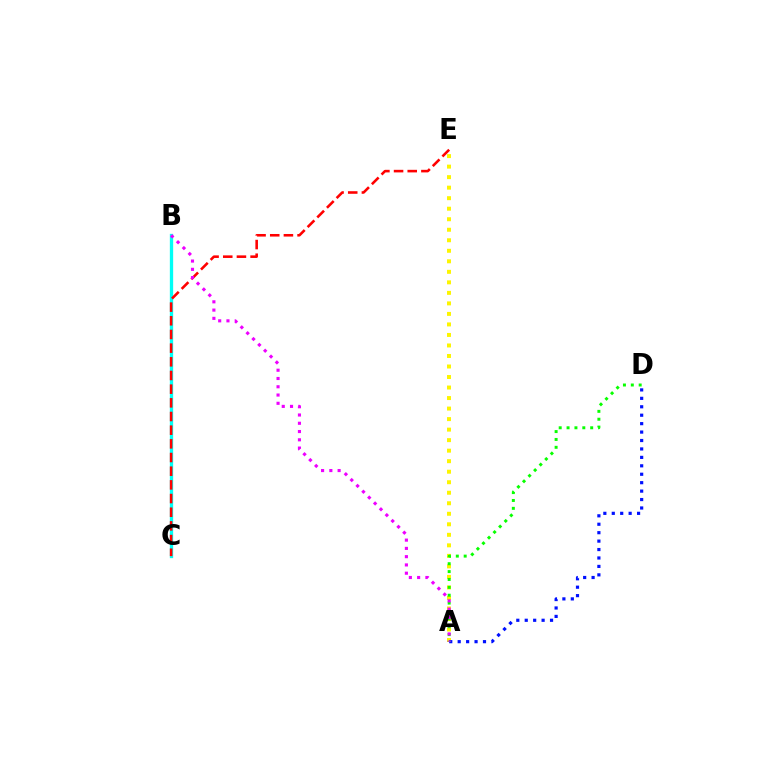{('A', 'E'): [{'color': '#fcf500', 'line_style': 'dotted', 'thickness': 2.86}], ('A', 'D'): [{'color': '#0010ff', 'line_style': 'dotted', 'thickness': 2.29}, {'color': '#08ff00', 'line_style': 'dotted', 'thickness': 2.14}], ('B', 'C'): [{'color': '#00fff6', 'line_style': 'solid', 'thickness': 2.38}], ('C', 'E'): [{'color': '#ff0000', 'line_style': 'dashed', 'thickness': 1.86}], ('A', 'B'): [{'color': '#ee00ff', 'line_style': 'dotted', 'thickness': 2.25}]}